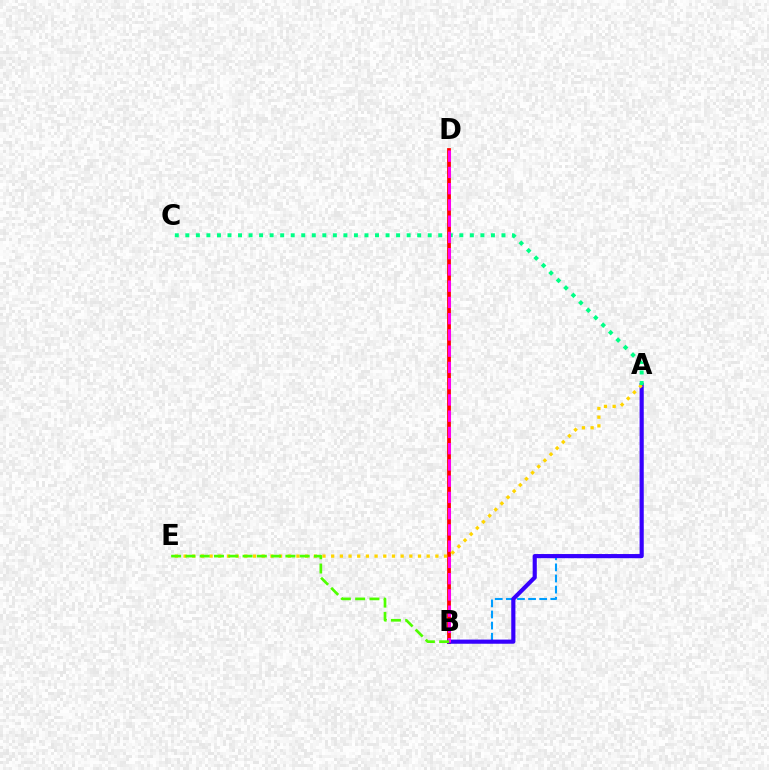{('B', 'D'): [{'color': '#ff0000', 'line_style': 'solid', 'thickness': 2.73}, {'color': '#ff00ed', 'line_style': 'dashed', 'thickness': 2.21}], ('A', 'B'): [{'color': '#009eff', 'line_style': 'dashed', 'thickness': 1.51}, {'color': '#3700ff', 'line_style': 'solid', 'thickness': 2.99}], ('A', 'E'): [{'color': '#ffd500', 'line_style': 'dotted', 'thickness': 2.36}], ('A', 'C'): [{'color': '#00ff86', 'line_style': 'dotted', 'thickness': 2.86}], ('B', 'E'): [{'color': '#4fff00', 'line_style': 'dashed', 'thickness': 1.94}]}